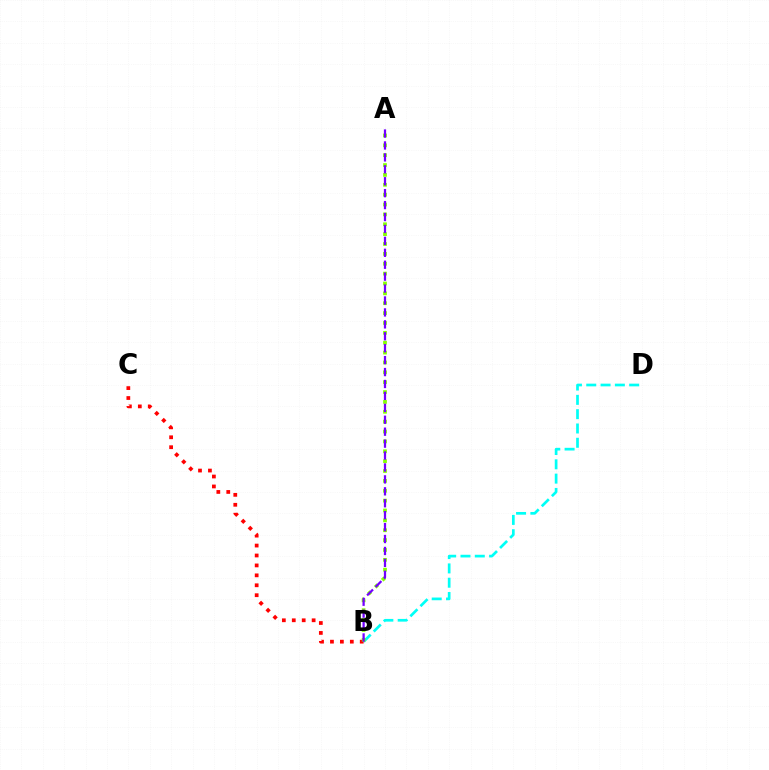{('B', 'C'): [{'color': '#ff0000', 'line_style': 'dotted', 'thickness': 2.7}], ('B', 'D'): [{'color': '#00fff6', 'line_style': 'dashed', 'thickness': 1.94}], ('A', 'B'): [{'color': '#84ff00', 'line_style': 'dotted', 'thickness': 2.68}, {'color': '#7200ff', 'line_style': 'dashed', 'thickness': 1.62}]}